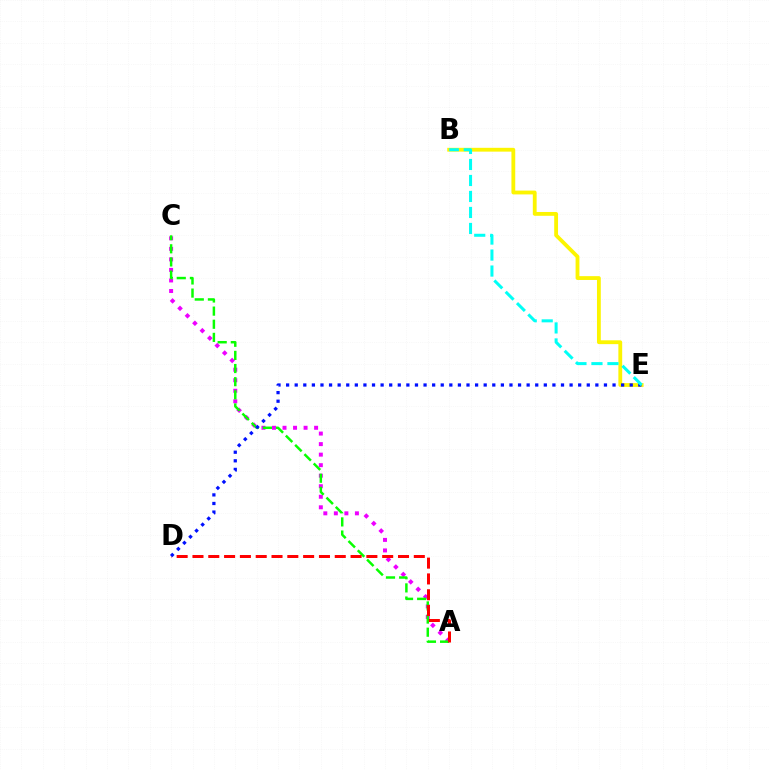{('A', 'C'): [{'color': '#ee00ff', 'line_style': 'dotted', 'thickness': 2.86}, {'color': '#08ff00', 'line_style': 'dashed', 'thickness': 1.78}], ('B', 'E'): [{'color': '#fcf500', 'line_style': 'solid', 'thickness': 2.75}, {'color': '#00fff6', 'line_style': 'dashed', 'thickness': 2.17}], ('A', 'D'): [{'color': '#ff0000', 'line_style': 'dashed', 'thickness': 2.15}], ('D', 'E'): [{'color': '#0010ff', 'line_style': 'dotted', 'thickness': 2.33}]}